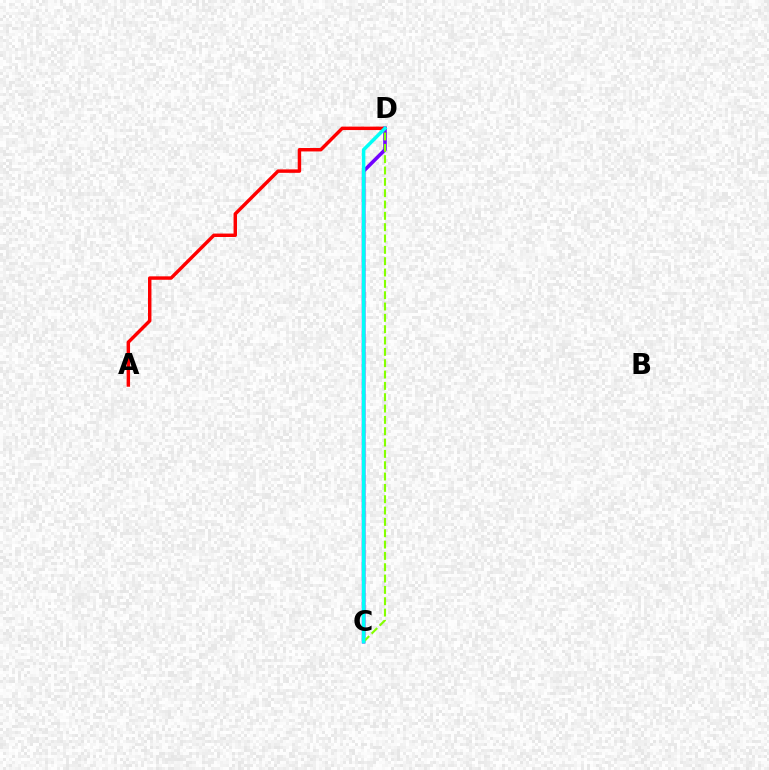{('A', 'D'): [{'color': '#ff0000', 'line_style': 'solid', 'thickness': 2.48}], ('C', 'D'): [{'color': '#7200ff', 'line_style': 'solid', 'thickness': 2.57}, {'color': '#84ff00', 'line_style': 'dashed', 'thickness': 1.54}, {'color': '#00fff6', 'line_style': 'solid', 'thickness': 2.52}]}